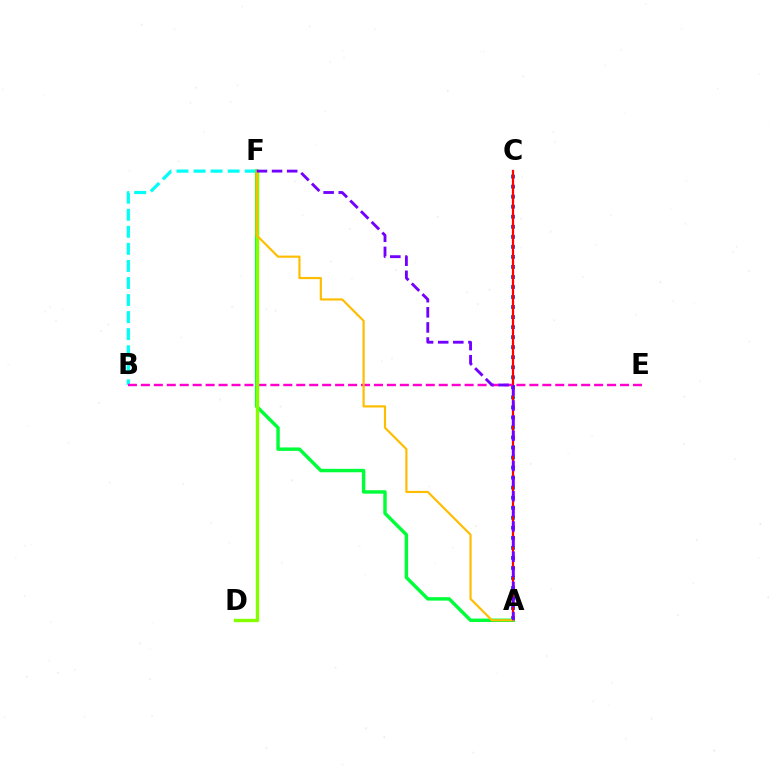{('B', 'F'): [{'color': '#00fff6', 'line_style': 'dashed', 'thickness': 2.32}], ('A', 'C'): [{'color': '#004bff', 'line_style': 'dotted', 'thickness': 2.73}, {'color': '#ff0000', 'line_style': 'solid', 'thickness': 1.61}], ('A', 'F'): [{'color': '#00ff39', 'line_style': 'solid', 'thickness': 2.47}, {'color': '#ffbd00', 'line_style': 'solid', 'thickness': 1.57}, {'color': '#7200ff', 'line_style': 'dashed', 'thickness': 2.05}], ('B', 'E'): [{'color': '#ff00cf', 'line_style': 'dashed', 'thickness': 1.76}], ('D', 'F'): [{'color': '#84ff00', 'line_style': 'solid', 'thickness': 2.42}]}